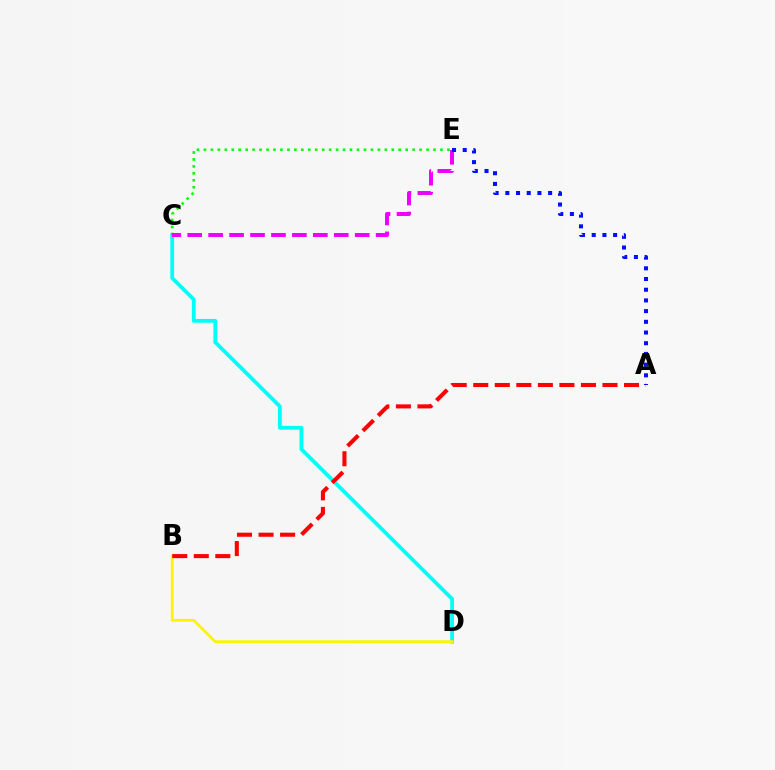{('C', 'D'): [{'color': '#00fff6', 'line_style': 'solid', 'thickness': 2.72}], ('C', 'E'): [{'color': '#08ff00', 'line_style': 'dotted', 'thickness': 1.89}, {'color': '#ee00ff', 'line_style': 'dashed', 'thickness': 2.84}], ('B', 'D'): [{'color': '#fcf500', 'line_style': 'solid', 'thickness': 2.0}], ('A', 'B'): [{'color': '#ff0000', 'line_style': 'dashed', 'thickness': 2.93}], ('A', 'E'): [{'color': '#0010ff', 'line_style': 'dotted', 'thickness': 2.91}]}